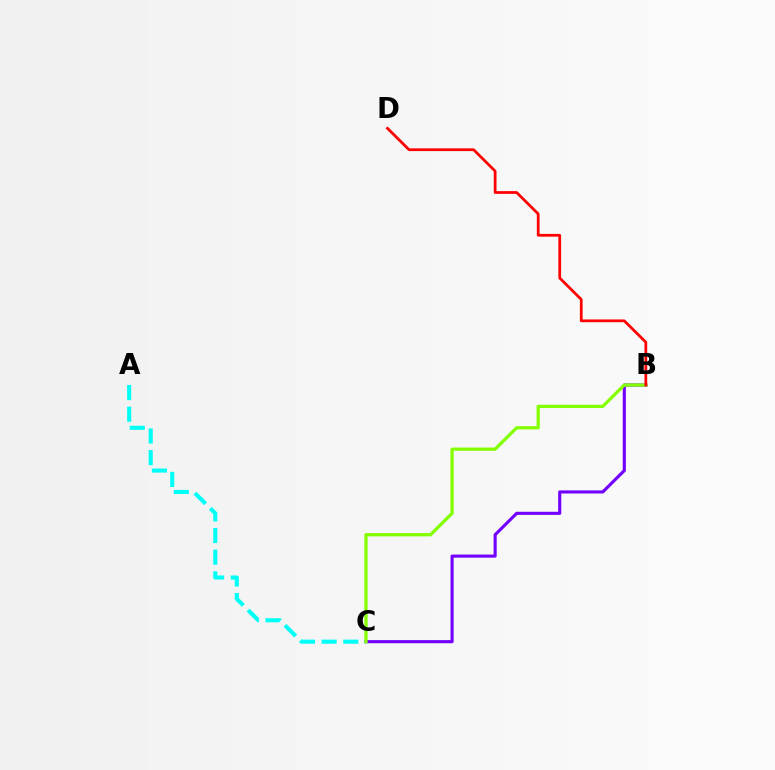{('B', 'C'): [{'color': '#7200ff', 'line_style': 'solid', 'thickness': 2.24}, {'color': '#84ff00', 'line_style': 'solid', 'thickness': 2.34}], ('A', 'C'): [{'color': '#00fff6', 'line_style': 'dashed', 'thickness': 2.94}], ('B', 'D'): [{'color': '#ff0000', 'line_style': 'solid', 'thickness': 1.98}]}